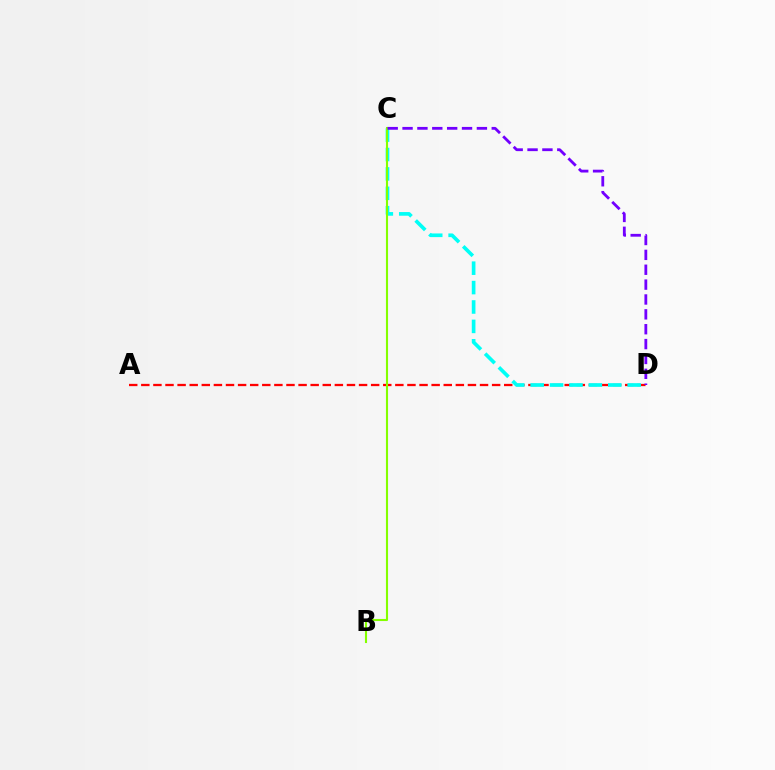{('A', 'D'): [{'color': '#ff0000', 'line_style': 'dashed', 'thickness': 1.64}], ('C', 'D'): [{'color': '#00fff6', 'line_style': 'dashed', 'thickness': 2.64}, {'color': '#7200ff', 'line_style': 'dashed', 'thickness': 2.02}], ('B', 'C'): [{'color': '#84ff00', 'line_style': 'solid', 'thickness': 1.51}]}